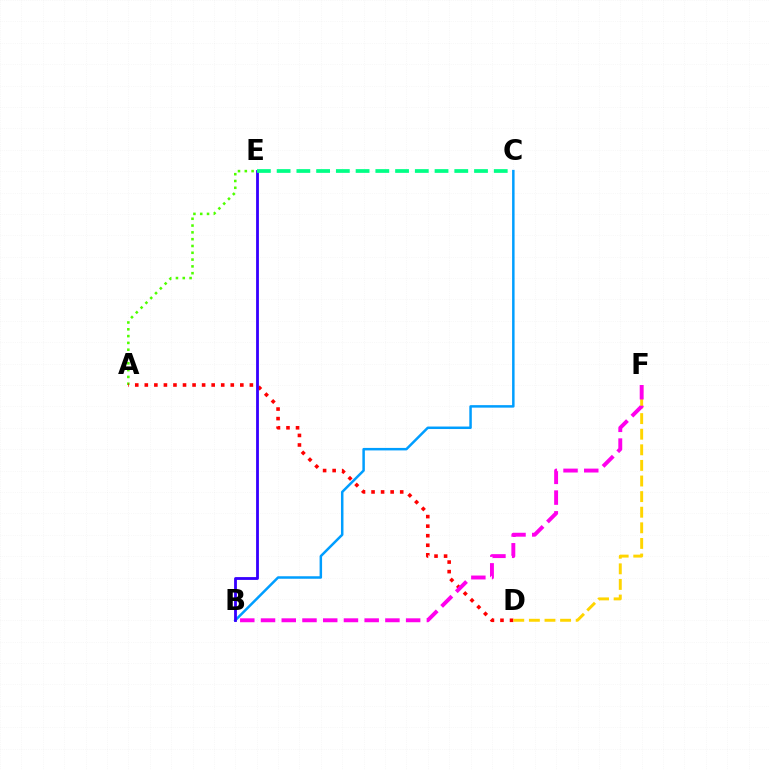{('A', 'E'): [{'color': '#4fff00', 'line_style': 'dotted', 'thickness': 1.85}], ('B', 'C'): [{'color': '#009eff', 'line_style': 'solid', 'thickness': 1.8}], ('A', 'D'): [{'color': '#ff0000', 'line_style': 'dotted', 'thickness': 2.6}], ('B', 'E'): [{'color': '#3700ff', 'line_style': 'solid', 'thickness': 2.02}], ('D', 'F'): [{'color': '#ffd500', 'line_style': 'dashed', 'thickness': 2.12}], ('C', 'E'): [{'color': '#00ff86', 'line_style': 'dashed', 'thickness': 2.68}], ('B', 'F'): [{'color': '#ff00ed', 'line_style': 'dashed', 'thickness': 2.82}]}